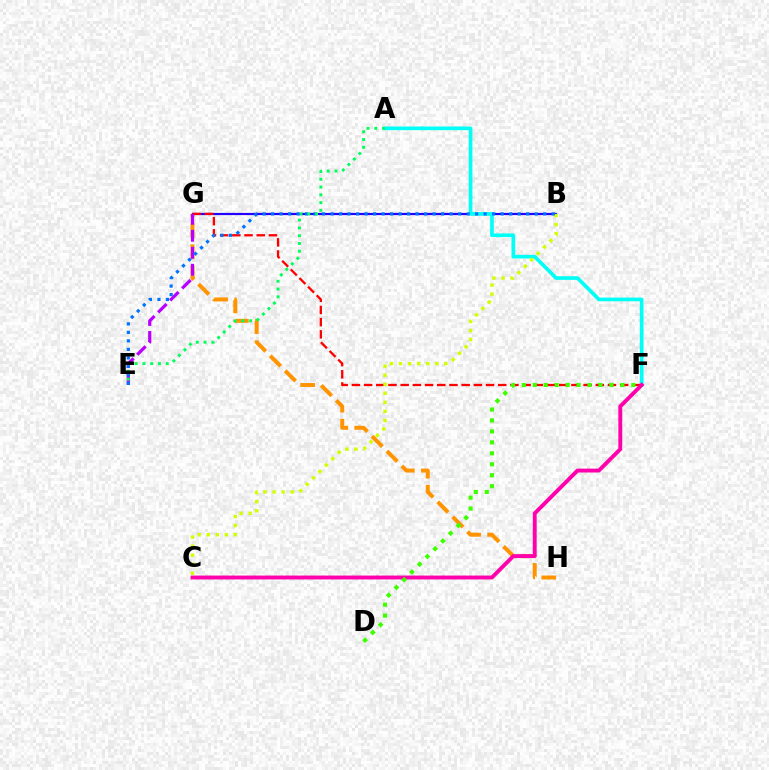{('B', 'G'): [{'color': '#2500ff', 'line_style': 'solid', 'thickness': 1.59}], ('G', 'H'): [{'color': '#ff9400', 'line_style': 'dashed', 'thickness': 2.86}], ('A', 'F'): [{'color': '#00fff6', 'line_style': 'solid', 'thickness': 2.64}], ('F', 'G'): [{'color': '#ff0000', 'line_style': 'dashed', 'thickness': 1.66}], ('E', 'G'): [{'color': '#b900ff', 'line_style': 'dashed', 'thickness': 2.31}], ('B', 'C'): [{'color': '#d1ff00', 'line_style': 'dotted', 'thickness': 2.46}], ('B', 'E'): [{'color': '#0074ff', 'line_style': 'dotted', 'thickness': 2.31}], ('C', 'F'): [{'color': '#ff00ac', 'line_style': 'solid', 'thickness': 2.79}], ('A', 'E'): [{'color': '#00ff5c', 'line_style': 'dotted', 'thickness': 2.11}], ('D', 'F'): [{'color': '#3dff00', 'line_style': 'dotted', 'thickness': 2.98}]}